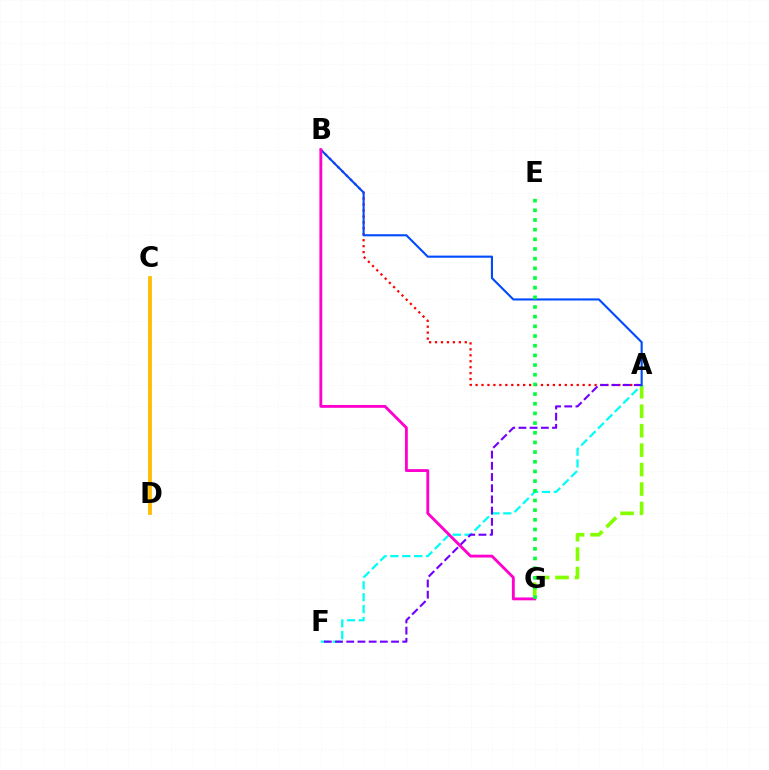{('A', 'B'): [{'color': '#ff0000', 'line_style': 'dotted', 'thickness': 1.62}, {'color': '#004bff', 'line_style': 'solid', 'thickness': 1.52}], ('C', 'D'): [{'color': '#ffbd00', 'line_style': 'solid', 'thickness': 2.73}], ('A', 'G'): [{'color': '#84ff00', 'line_style': 'dashed', 'thickness': 2.64}], ('A', 'F'): [{'color': '#00fff6', 'line_style': 'dashed', 'thickness': 1.61}, {'color': '#7200ff', 'line_style': 'dashed', 'thickness': 1.52}], ('B', 'G'): [{'color': '#ff00cf', 'line_style': 'solid', 'thickness': 2.06}], ('E', 'G'): [{'color': '#00ff39', 'line_style': 'dotted', 'thickness': 2.63}]}